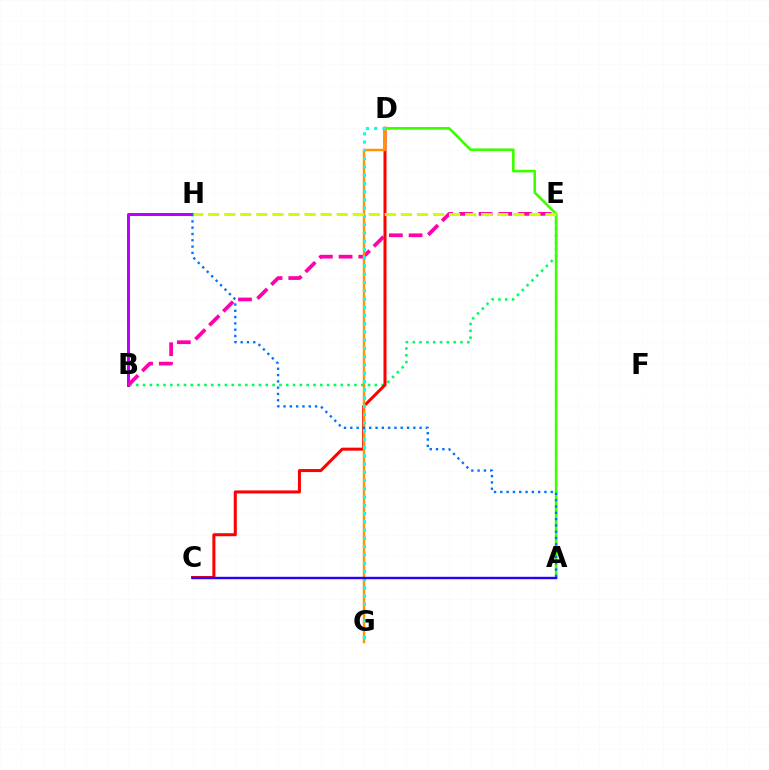{('B', 'E'): [{'color': '#00ff5c', 'line_style': 'dotted', 'thickness': 1.85}, {'color': '#ff00ac', 'line_style': 'dashed', 'thickness': 2.68}], ('B', 'H'): [{'color': '#b900ff', 'line_style': 'solid', 'thickness': 2.14}], ('C', 'D'): [{'color': '#ff0000', 'line_style': 'solid', 'thickness': 2.17}], ('D', 'G'): [{'color': '#ff9400', 'line_style': 'solid', 'thickness': 1.79}, {'color': '#00fff6', 'line_style': 'dotted', 'thickness': 2.24}], ('A', 'D'): [{'color': '#3dff00', 'line_style': 'solid', 'thickness': 1.9}], ('A', 'H'): [{'color': '#0074ff', 'line_style': 'dotted', 'thickness': 1.71}], ('E', 'H'): [{'color': '#d1ff00', 'line_style': 'dashed', 'thickness': 2.18}], ('A', 'C'): [{'color': '#2500ff', 'line_style': 'solid', 'thickness': 1.74}]}